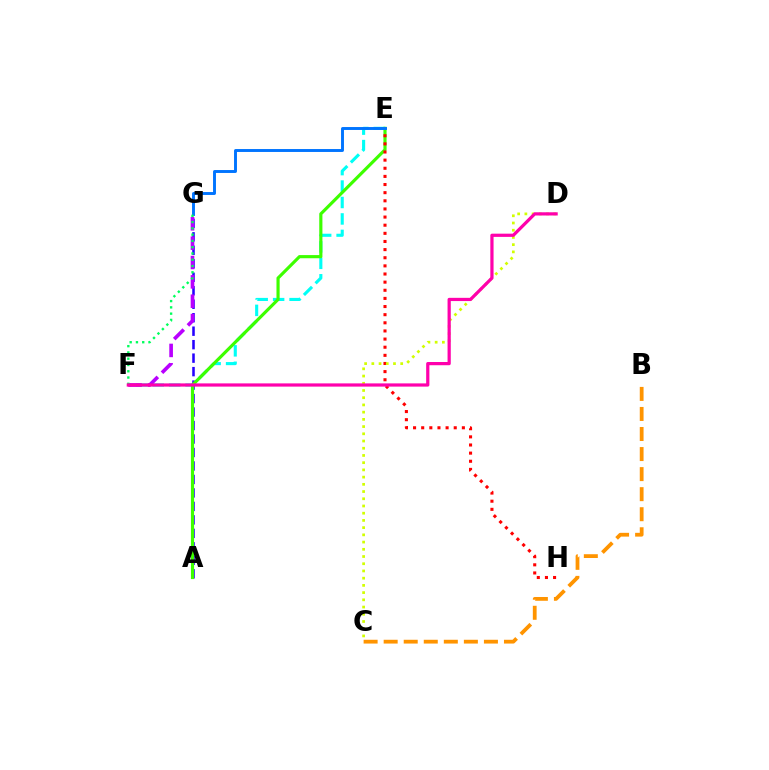{('B', 'C'): [{'color': '#ff9400', 'line_style': 'dashed', 'thickness': 2.72}], ('E', 'F'): [{'color': '#00fff6', 'line_style': 'dashed', 'thickness': 2.23}], ('A', 'G'): [{'color': '#2500ff', 'line_style': 'dashed', 'thickness': 1.83}], ('F', 'G'): [{'color': '#b900ff', 'line_style': 'dashed', 'thickness': 2.63}, {'color': '#00ff5c', 'line_style': 'dotted', 'thickness': 1.71}], ('A', 'E'): [{'color': '#3dff00', 'line_style': 'solid', 'thickness': 2.28}], ('E', 'H'): [{'color': '#ff0000', 'line_style': 'dotted', 'thickness': 2.21}], ('E', 'G'): [{'color': '#0074ff', 'line_style': 'solid', 'thickness': 2.1}], ('C', 'D'): [{'color': '#d1ff00', 'line_style': 'dotted', 'thickness': 1.96}], ('D', 'F'): [{'color': '#ff00ac', 'line_style': 'solid', 'thickness': 2.32}]}